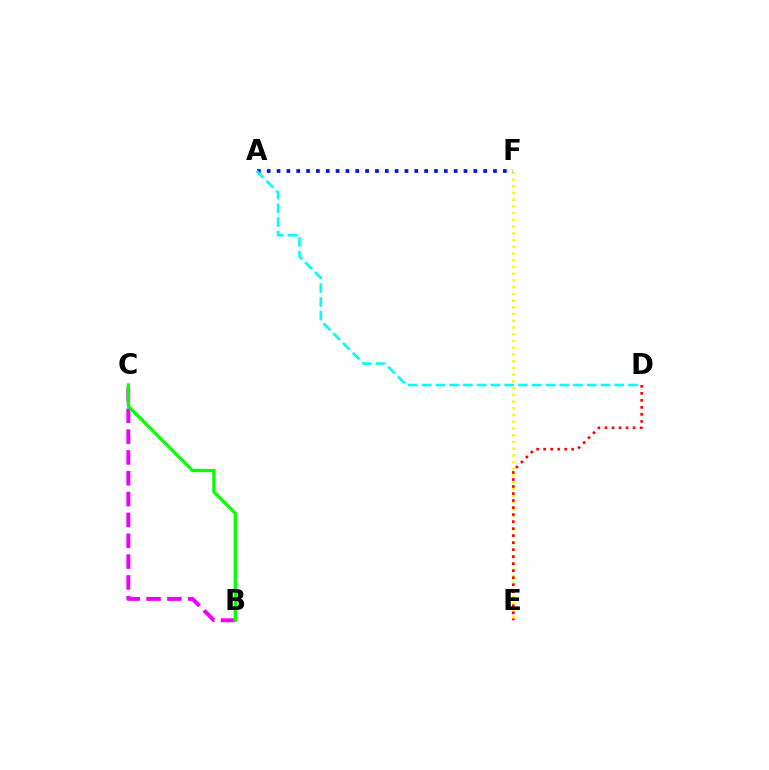{('B', 'C'): [{'color': '#ee00ff', 'line_style': 'dashed', 'thickness': 2.83}, {'color': '#08ff00', 'line_style': 'solid', 'thickness': 2.37}], ('E', 'F'): [{'color': '#fcf500', 'line_style': 'dotted', 'thickness': 1.83}], ('D', 'E'): [{'color': '#ff0000', 'line_style': 'dotted', 'thickness': 1.91}], ('A', 'F'): [{'color': '#0010ff', 'line_style': 'dotted', 'thickness': 2.67}], ('A', 'D'): [{'color': '#00fff6', 'line_style': 'dashed', 'thickness': 1.87}]}